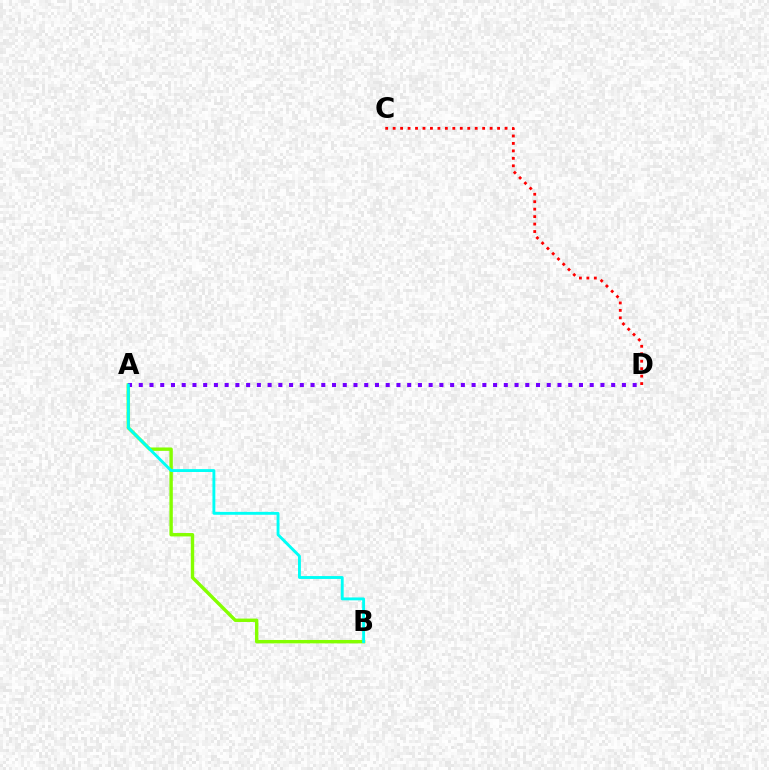{('A', 'B'): [{'color': '#84ff00', 'line_style': 'solid', 'thickness': 2.45}, {'color': '#00fff6', 'line_style': 'solid', 'thickness': 2.08}], ('A', 'D'): [{'color': '#7200ff', 'line_style': 'dotted', 'thickness': 2.92}], ('C', 'D'): [{'color': '#ff0000', 'line_style': 'dotted', 'thickness': 2.03}]}